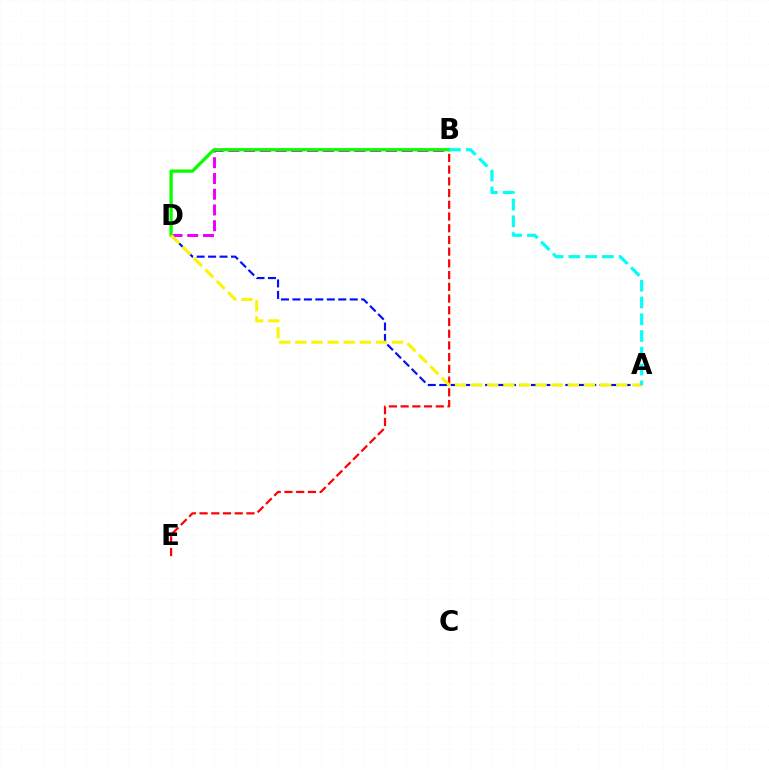{('B', 'D'): [{'color': '#ee00ff', 'line_style': 'dashed', 'thickness': 2.14}, {'color': '#08ff00', 'line_style': 'solid', 'thickness': 2.36}], ('A', 'D'): [{'color': '#0010ff', 'line_style': 'dashed', 'thickness': 1.56}, {'color': '#fcf500', 'line_style': 'dashed', 'thickness': 2.19}], ('B', 'E'): [{'color': '#ff0000', 'line_style': 'dashed', 'thickness': 1.59}], ('A', 'B'): [{'color': '#00fff6', 'line_style': 'dashed', 'thickness': 2.28}]}